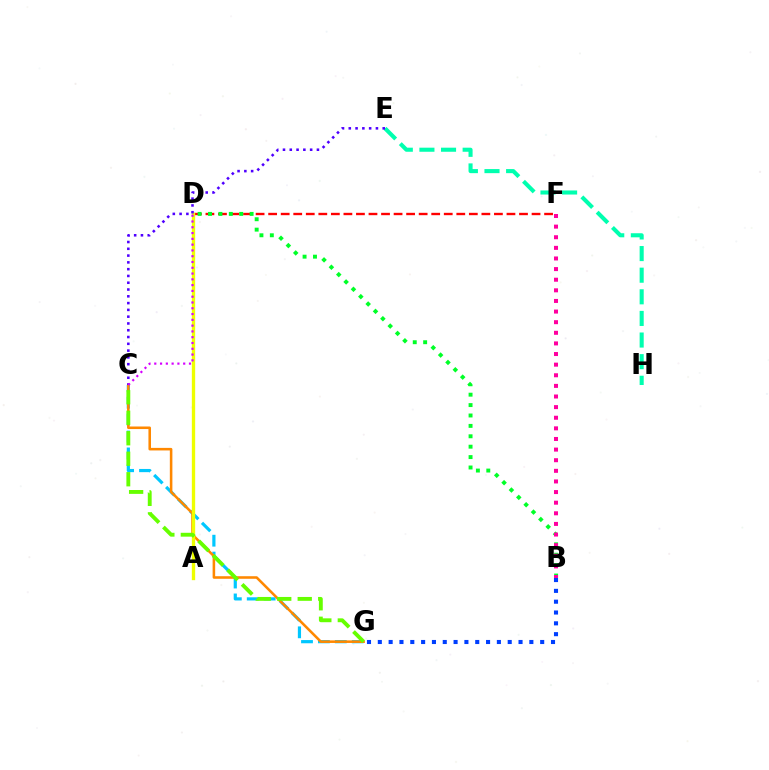{('C', 'G'): [{'color': '#00c7ff', 'line_style': 'dashed', 'thickness': 2.3}, {'color': '#ff8800', 'line_style': 'solid', 'thickness': 1.84}, {'color': '#66ff00', 'line_style': 'dashed', 'thickness': 2.78}], ('D', 'F'): [{'color': '#ff0000', 'line_style': 'dashed', 'thickness': 1.7}], ('E', 'H'): [{'color': '#00ffaf', 'line_style': 'dashed', 'thickness': 2.94}], ('B', 'D'): [{'color': '#00ff27', 'line_style': 'dotted', 'thickness': 2.83}], ('A', 'D'): [{'color': '#eeff00', 'line_style': 'solid', 'thickness': 2.4}], ('B', 'F'): [{'color': '#ff00a0', 'line_style': 'dotted', 'thickness': 2.88}], ('C', 'E'): [{'color': '#4f00ff', 'line_style': 'dotted', 'thickness': 1.84}], ('B', 'G'): [{'color': '#003fff', 'line_style': 'dotted', 'thickness': 2.94}], ('C', 'D'): [{'color': '#d600ff', 'line_style': 'dotted', 'thickness': 1.57}]}